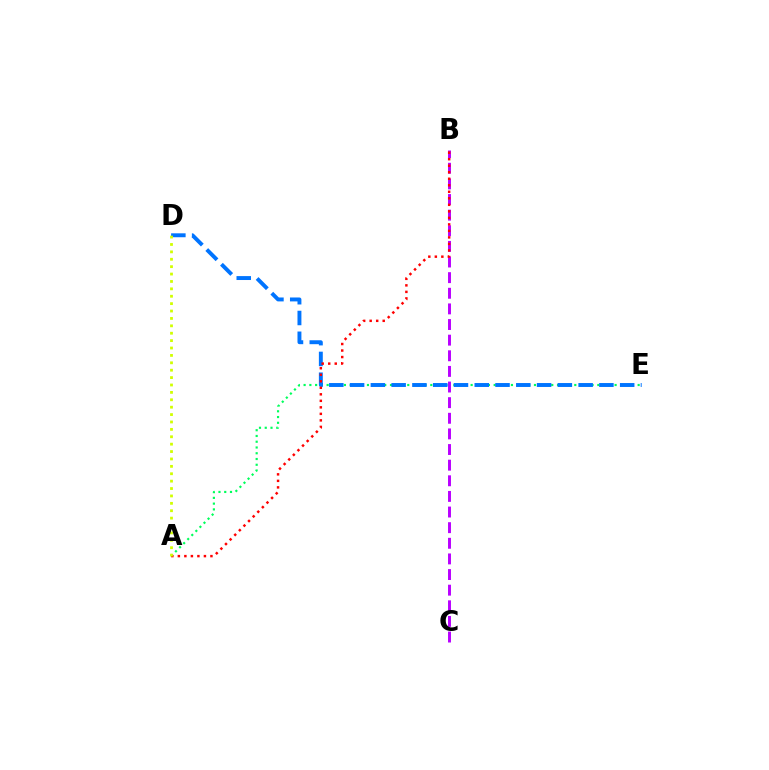{('A', 'E'): [{'color': '#00ff5c', 'line_style': 'dotted', 'thickness': 1.56}], ('B', 'C'): [{'color': '#b900ff', 'line_style': 'dashed', 'thickness': 2.12}], ('D', 'E'): [{'color': '#0074ff', 'line_style': 'dashed', 'thickness': 2.82}], ('A', 'B'): [{'color': '#ff0000', 'line_style': 'dotted', 'thickness': 1.77}], ('A', 'D'): [{'color': '#d1ff00', 'line_style': 'dotted', 'thickness': 2.01}]}